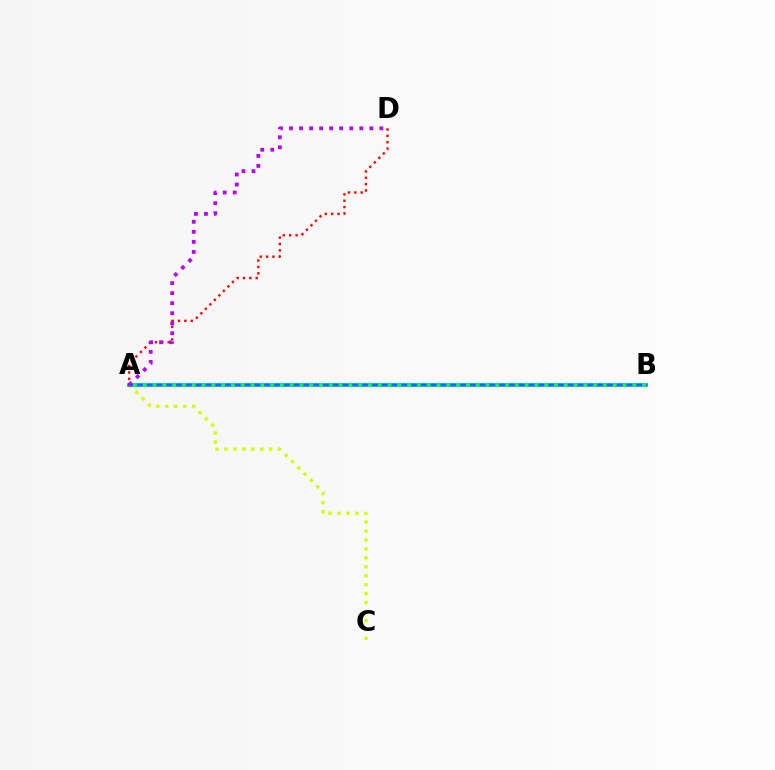{('A', 'C'): [{'color': '#d1ff00', 'line_style': 'dotted', 'thickness': 2.43}], ('A', 'B'): [{'color': '#0074ff', 'line_style': 'solid', 'thickness': 2.53}, {'color': '#00ff5c', 'line_style': 'dotted', 'thickness': 2.66}], ('A', 'D'): [{'color': '#ff0000', 'line_style': 'dotted', 'thickness': 1.73}, {'color': '#b900ff', 'line_style': 'dotted', 'thickness': 2.73}]}